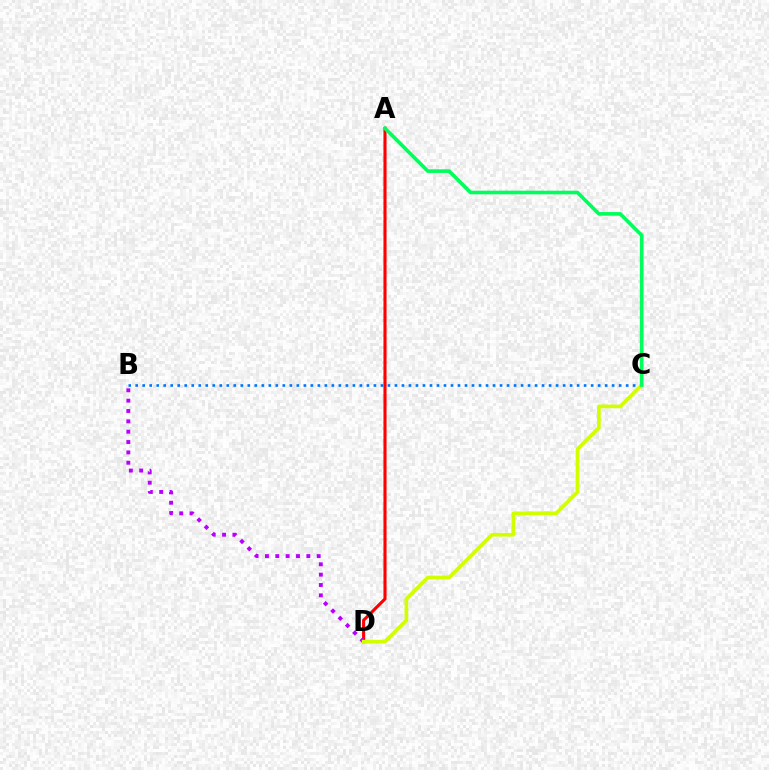{('B', 'C'): [{'color': '#0074ff', 'line_style': 'dotted', 'thickness': 1.9}], ('A', 'D'): [{'color': '#ff0000', 'line_style': 'solid', 'thickness': 2.23}], ('B', 'D'): [{'color': '#b900ff', 'line_style': 'dotted', 'thickness': 2.81}], ('C', 'D'): [{'color': '#d1ff00', 'line_style': 'solid', 'thickness': 2.65}], ('A', 'C'): [{'color': '#00ff5c', 'line_style': 'solid', 'thickness': 2.62}]}